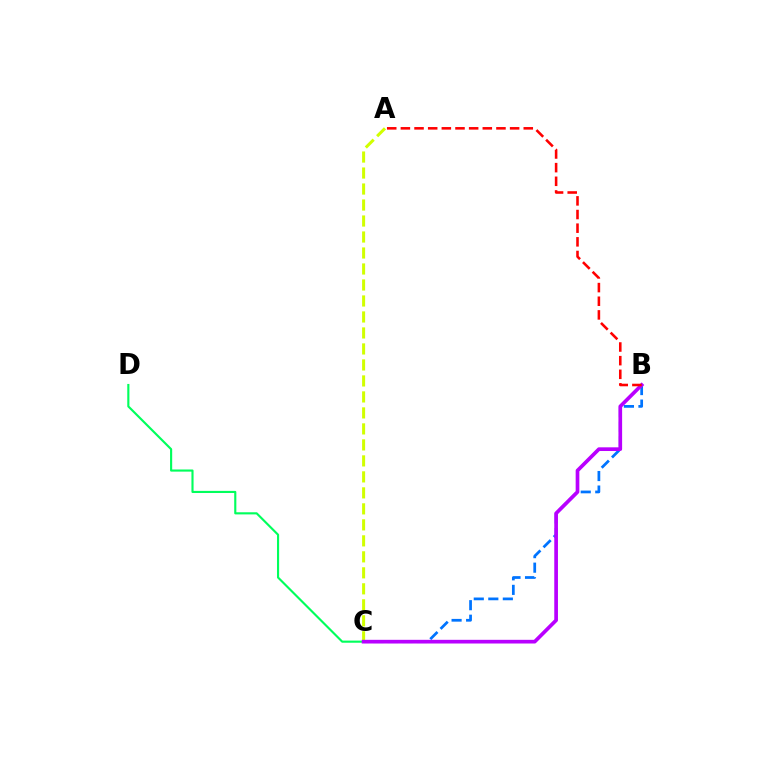{('B', 'C'): [{'color': '#0074ff', 'line_style': 'dashed', 'thickness': 1.97}, {'color': '#b900ff', 'line_style': 'solid', 'thickness': 2.65}], ('A', 'C'): [{'color': '#d1ff00', 'line_style': 'dashed', 'thickness': 2.17}], ('C', 'D'): [{'color': '#00ff5c', 'line_style': 'solid', 'thickness': 1.54}], ('A', 'B'): [{'color': '#ff0000', 'line_style': 'dashed', 'thickness': 1.85}]}